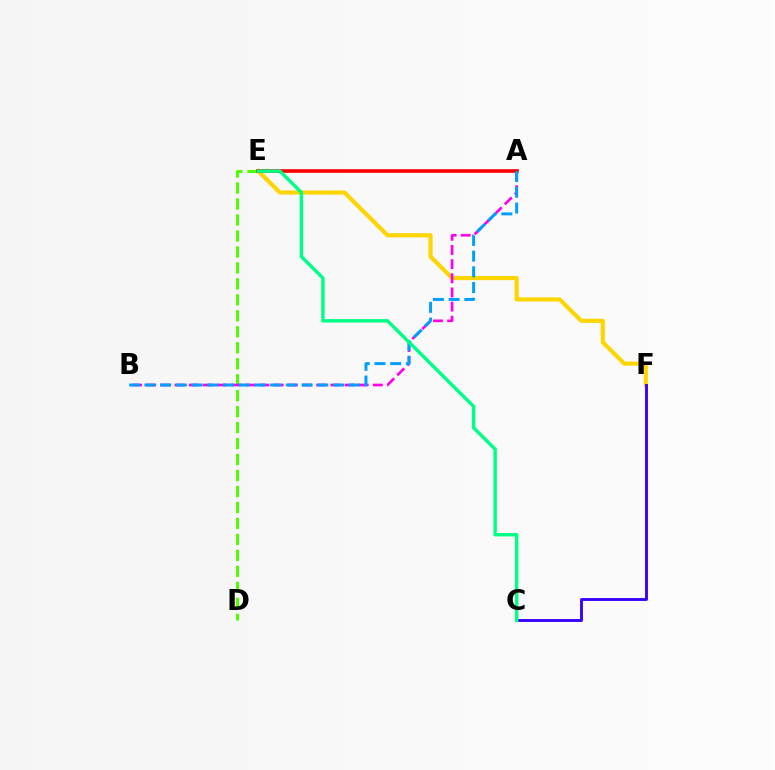{('D', 'E'): [{'color': '#4fff00', 'line_style': 'dashed', 'thickness': 2.17}], ('E', 'F'): [{'color': '#ffd500', 'line_style': 'solid', 'thickness': 2.97}], ('C', 'F'): [{'color': '#3700ff', 'line_style': 'solid', 'thickness': 2.08}], ('A', 'B'): [{'color': '#ff00ed', 'line_style': 'dashed', 'thickness': 1.92}, {'color': '#009eff', 'line_style': 'dashed', 'thickness': 2.13}], ('A', 'E'): [{'color': '#ff0000', 'line_style': 'solid', 'thickness': 2.62}], ('C', 'E'): [{'color': '#00ff86', 'line_style': 'solid', 'thickness': 2.46}]}